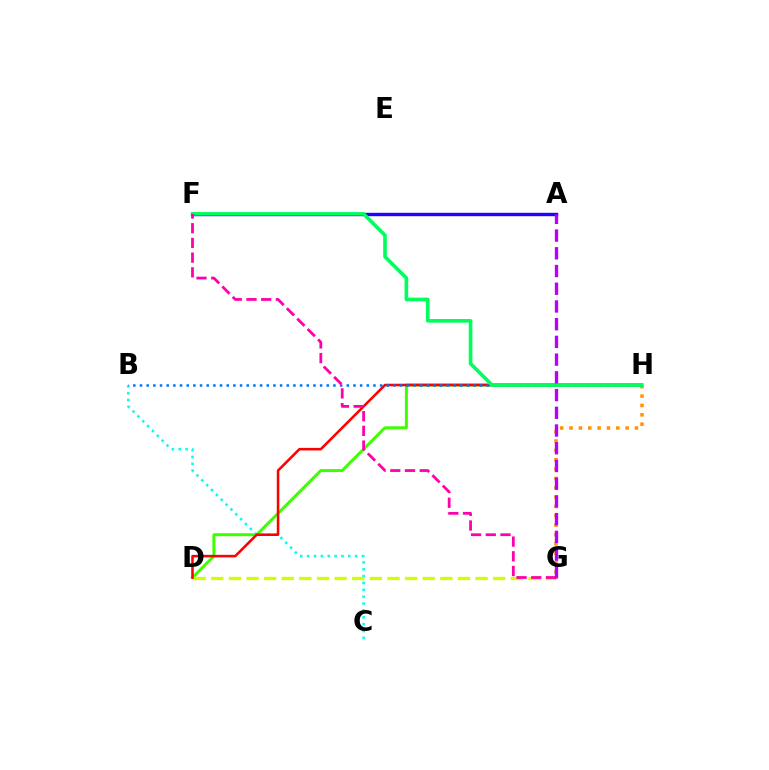{('D', 'H'): [{'color': '#3dff00', 'line_style': 'solid', 'thickness': 2.14}, {'color': '#ff0000', 'line_style': 'solid', 'thickness': 1.84}], ('G', 'H'): [{'color': '#ff9400', 'line_style': 'dotted', 'thickness': 2.54}], ('B', 'C'): [{'color': '#00fff6', 'line_style': 'dotted', 'thickness': 1.86}], ('A', 'F'): [{'color': '#2500ff', 'line_style': 'solid', 'thickness': 2.45}], ('D', 'G'): [{'color': '#d1ff00', 'line_style': 'dashed', 'thickness': 2.39}], ('B', 'H'): [{'color': '#0074ff', 'line_style': 'dotted', 'thickness': 1.81}], ('F', 'H'): [{'color': '#00ff5c', 'line_style': 'solid', 'thickness': 2.61}], ('F', 'G'): [{'color': '#ff00ac', 'line_style': 'dashed', 'thickness': 2.0}], ('A', 'G'): [{'color': '#b900ff', 'line_style': 'dashed', 'thickness': 2.41}]}